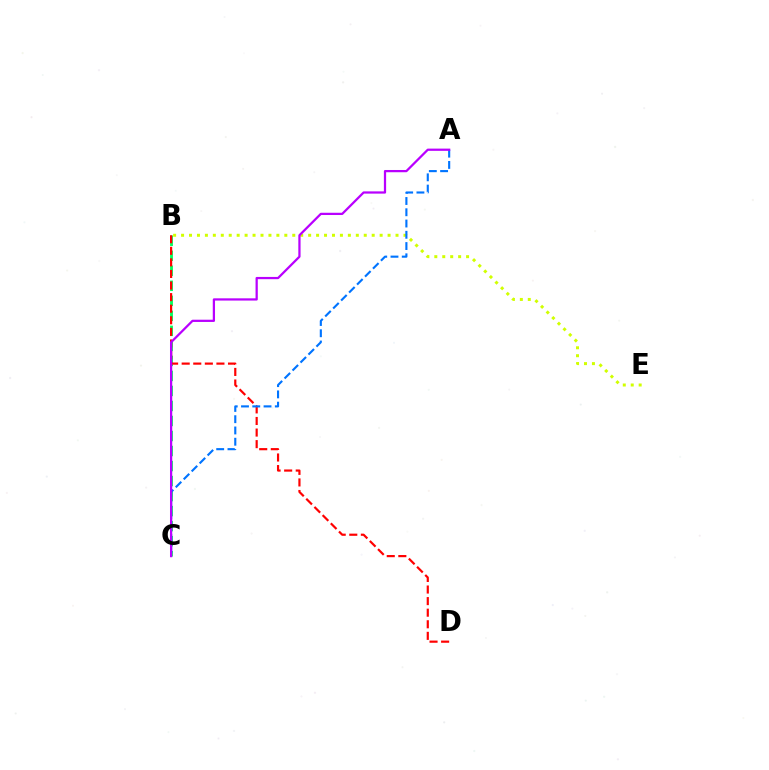{('B', 'C'): [{'color': '#00ff5c', 'line_style': 'dashed', 'thickness': 2.04}], ('B', 'E'): [{'color': '#d1ff00', 'line_style': 'dotted', 'thickness': 2.16}], ('B', 'D'): [{'color': '#ff0000', 'line_style': 'dashed', 'thickness': 1.57}], ('A', 'C'): [{'color': '#0074ff', 'line_style': 'dashed', 'thickness': 1.53}, {'color': '#b900ff', 'line_style': 'solid', 'thickness': 1.62}]}